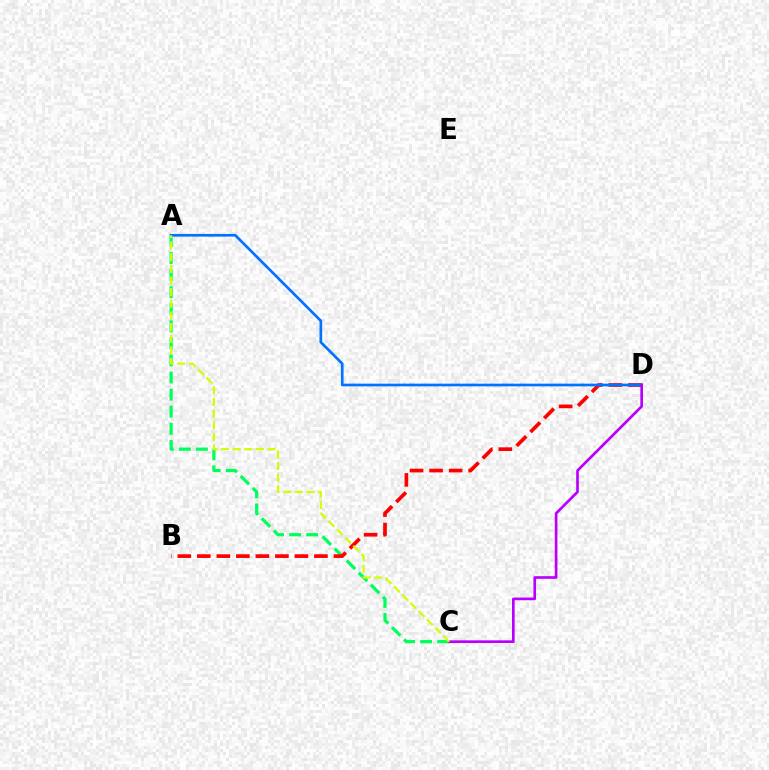{('A', 'C'): [{'color': '#00ff5c', 'line_style': 'dashed', 'thickness': 2.32}, {'color': '#d1ff00', 'line_style': 'dashed', 'thickness': 1.58}], ('B', 'D'): [{'color': '#ff0000', 'line_style': 'dashed', 'thickness': 2.65}], ('A', 'D'): [{'color': '#0074ff', 'line_style': 'solid', 'thickness': 1.93}], ('C', 'D'): [{'color': '#b900ff', 'line_style': 'solid', 'thickness': 1.92}]}